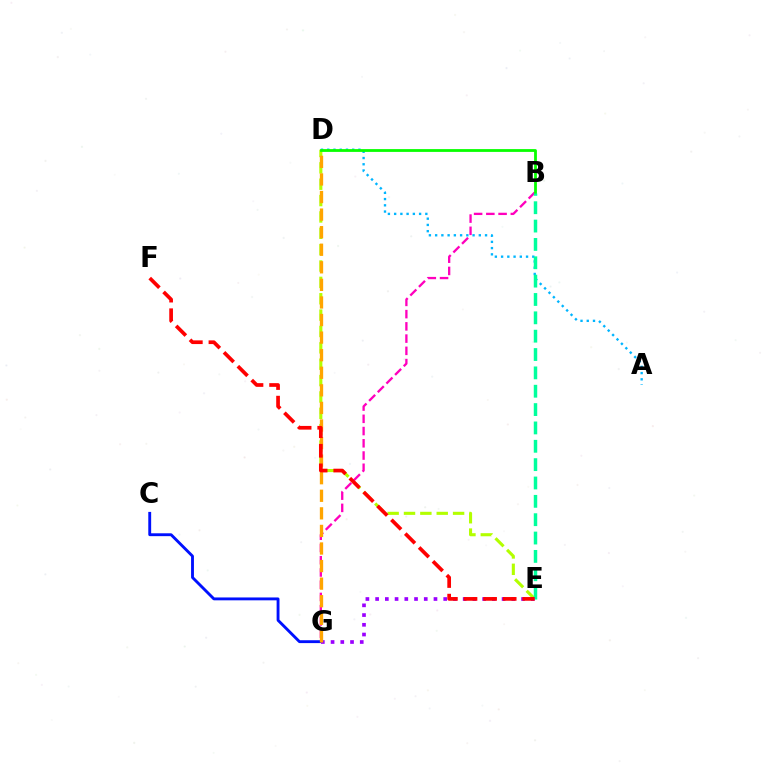{('C', 'G'): [{'color': '#0010ff', 'line_style': 'solid', 'thickness': 2.06}], ('D', 'E'): [{'color': '#b3ff00', 'line_style': 'dashed', 'thickness': 2.22}], ('B', 'G'): [{'color': '#ff00bd', 'line_style': 'dashed', 'thickness': 1.66}], ('A', 'D'): [{'color': '#00b5ff', 'line_style': 'dotted', 'thickness': 1.7}], ('B', 'D'): [{'color': '#08ff00', 'line_style': 'solid', 'thickness': 2.01}], ('E', 'G'): [{'color': '#9b00ff', 'line_style': 'dotted', 'thickness': 2.64}], ('B', 'E'): [{'color': '#00ff9d', 'line_style': 'dashed', 'thickness': 2.49}], ('D', 'G'): [{'color': '#ffa500', 'line_style': 'dashed', 'thickness': 2.39}], ('E', 'F'): [{'color': '#ff0000', 'line_style': 'dashed', 'thickness': 2.66}]}